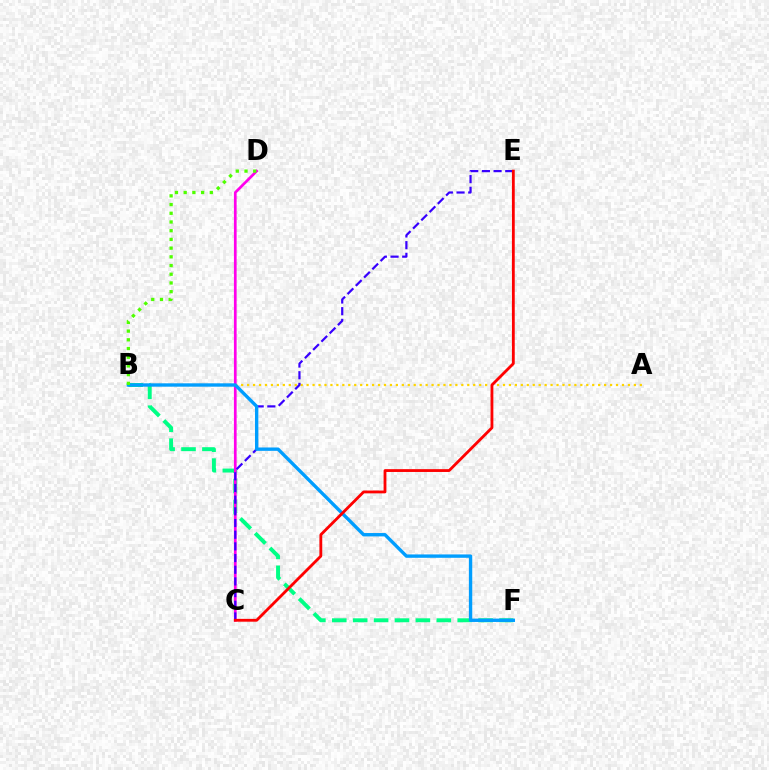{('A', 'B'): [{'color': '#ffd500', 'line_style': 'dotted', 'thickness': 1.62}], ('B', 'F'): [{'color': '#00ff86', 'line_style': 'dashed', 'thickness': 2.84}, {'color': '#009eff', 'line_style': 'solid', 'thickness': 2.42}], ('C', 'D'): [{'color': '#ff00ed', 'line_style': 'solid', 'thickness': 1.94}], ('C', 'E'): [{'color': '#3700ff', 'line_style': 'dashed', 'thickness': 1.59}, {'color': '#ff0000', 'line_style': 'solid', 'thickness': 2.03}], ('B', 'D'): [{'color': '#4fff00', 'line_style': 'dotted', 'thickness': 2.37}]}